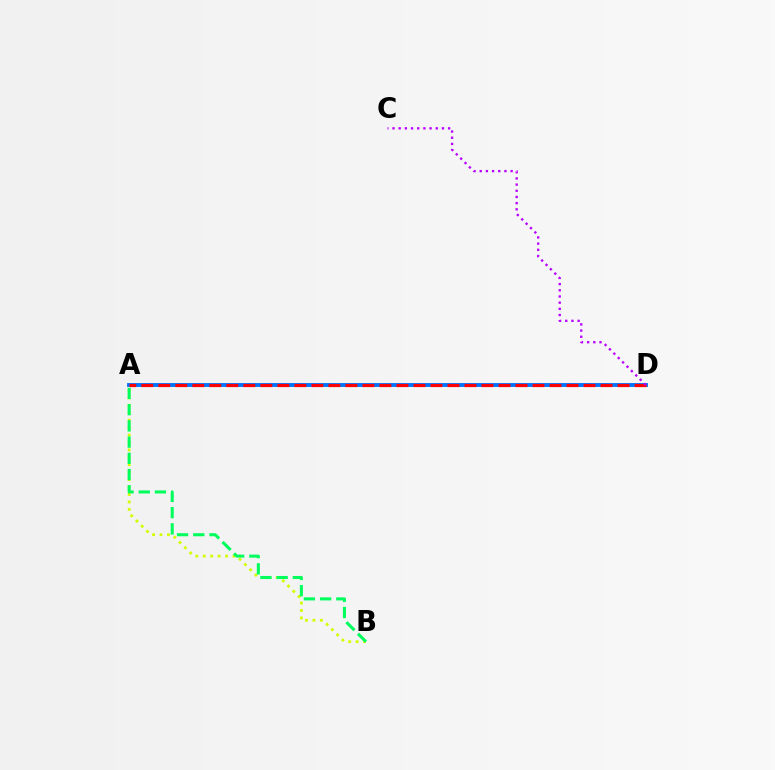{('A', 'B'): [{'color': '#d1ff00', 'line_style': 'dotted', 'thickness': 2.02}, {'color': '#00ff5c', 'line_style': 'dashed', 'thickness': 2.2}], ('A', 'D'): [{'color': '#0074ff', 'line_style': 'solid', 'thickness': 2.79}, {'color': '#ff0000', 'line_style': 'dashed', 'thickness': 2.31}], ('C', 'D'): [{'color': '#b900ff', 'line_style': 'dotted', 'thickness': 1.68}]}